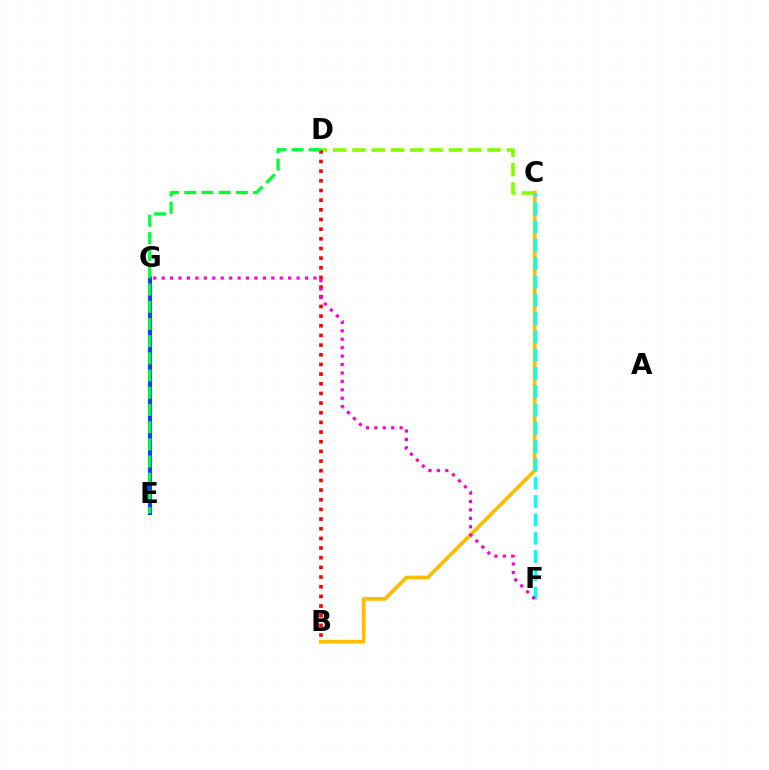{('C', 'D'): [{'color': '#84ff00', 'line_style': 'dashed', 'thickness': 2.62}], ('E', 'G'): [{'color': '#7200ff', 'line_style': 'solid', 'thickness': 2.93}, {'color': '#004bff', 'line_style': 'solid', 'thickness': 2.68}], ('B', 'D'): [{'color': '#ff0000', 'line_style': 'dotted', 'thickness': 2.63}], ('B', 'C'): [{'color': '#ffbd00', 'line_style': 'solid', 'thickness': 2.68}], ('C', 'F'): [{'color': '#00fff6', 'line_style': 'dashed', 'thickness': 2.49}], ('D', 'E'): [{'color': '#00ff39', 'line_style': 'dashed', 'thickness': 2.34}], ('F', 'G'): [{'color': '#ff00cf', 'line_style': 'dotted', 'thickness': 2.29}]}